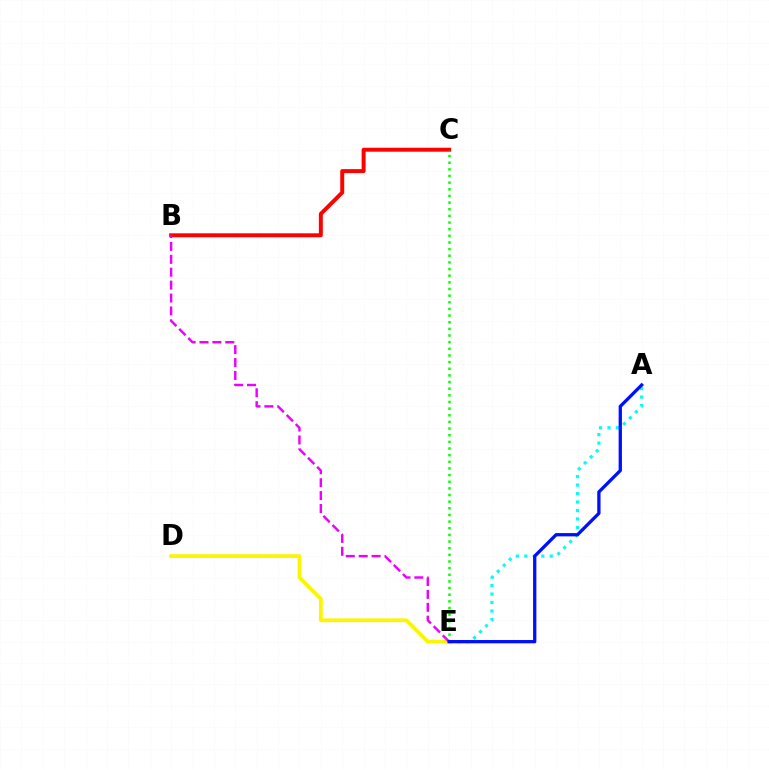{('D', 'E'): [{'color': '#fcf500', 'line_style': 'solid', 'thickness': 2.7}], ('A', 'E'): [{'color': '#00fff6', 'line_style': 'dotted', 'thickness': 2.3}, {'color': '#0010ff', 'line_style': 'solid', 'thickness': 2.37}], ('B', 'C'): [{'color': '#ff0000', 'line_style': 'solid', 'thickness': 2.85}], ('C', 'E'): [{'color': '#08ff00', 'line_style': 'dotted', 'thickness': 1.81}], ('B', 'E'): [{'color': '#ee00ff', 'line_style': 'dashed', 'thickness': 1.75}]}